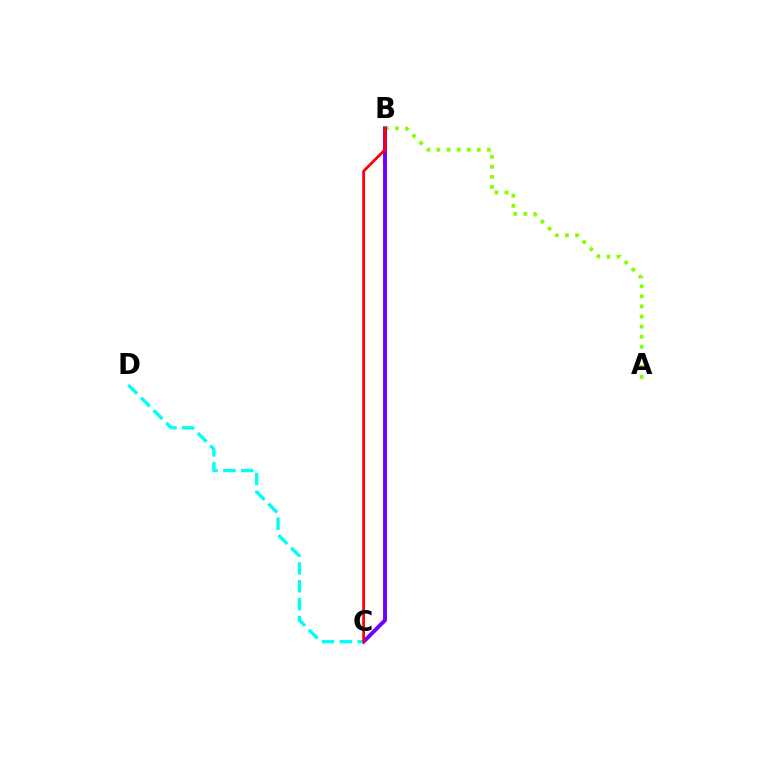{('A', 'B'): [{'color': '#84ff00', 'line_style': 'dotted', 'thickness': 2.74}], ('B', 'C'): [{'color': '#7200ff', 'line_style': 'solid', 'thickness': 2.82}, {'color': '#ff0000', 'line_style': 'solid', 'thickness': 1.98}], ('C', 'D'): [{'color': '#00fff6', 'line_style': 'dashed', 'thickness': 2.43}]}